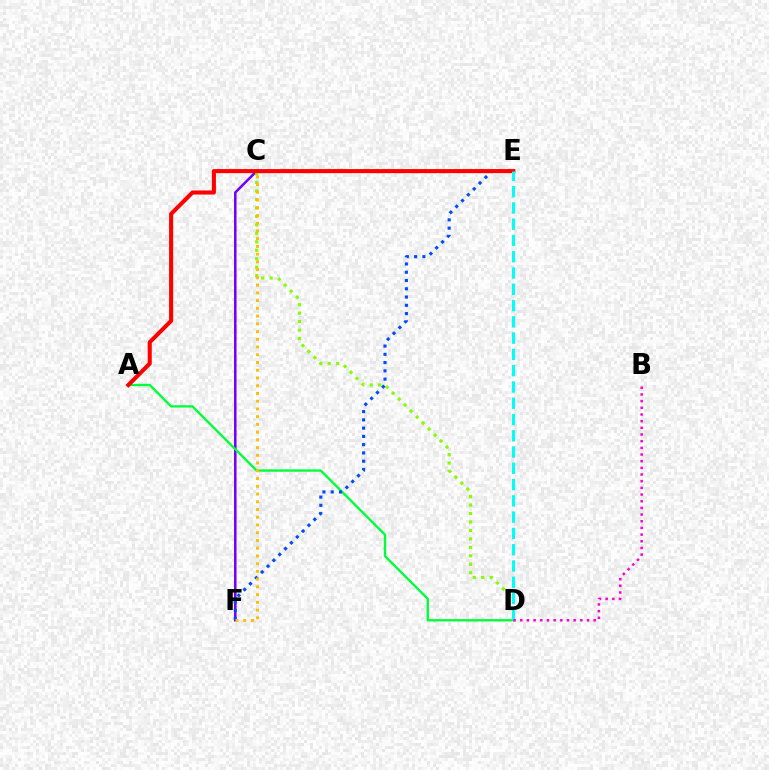{('C', 'F'): [{'color': '#7200ff', 'line_style': 'solid', 'thickness': 1.82}, {'color': '#ffbd00', 'line_style': 'dotted', 'thickness': 2.1}], ('A', 'D'): [{'color': '#00ff39', 'line_style': 'solid', 'thickness': 1.69}], ('C', 'D'): [{'color': '#84ff00', 'line_style': 'dotted', 'thickness': 2.3}], ('E', 'F'): [{'color': '#004bff', 'line_style': 'dotted', 'thickness': 2.25}], ('A', 'E'): [{'color': '#ff0000', 'line_style': 'solid', 'thickness': 2.93}], ('D', 'E'): [{'color': '#00fff6', 'line_style': 'dashed', 'thickness': 2.21}], ('B', 'D'): [{'color': '#ff00cf', 'line_style': 'dotted', 'thickness': 1.81}]}